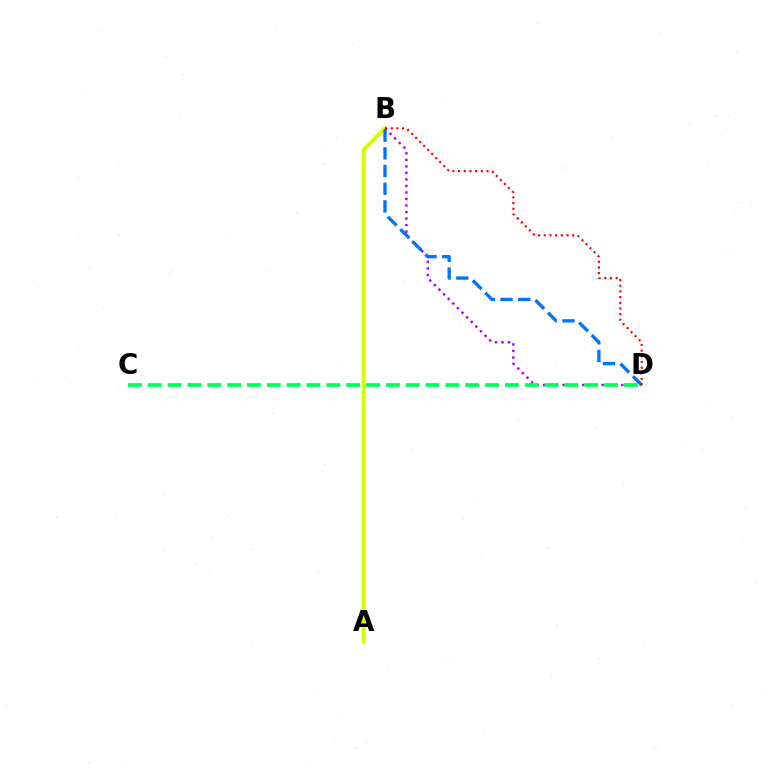{('A', 'B'): [{'color': '#d1ff00', 'line_style': 'solid', 'thickness': 2.79}], ('B', 'D'): [{'color': '#b900ff', 'line_style': 'dotted', 'thickness': 1.77}, {'color': '#0074ff', 'line_style': 'dashed', 'thickness': 2.4}, {'color': '#ff0000', 'line_style': 'dotted', 'thickness': 1.54}], ('C', 'D'): [{'color': '#00ff5c', 'line_style': 'dashed', 'thickness': 2.7}]}